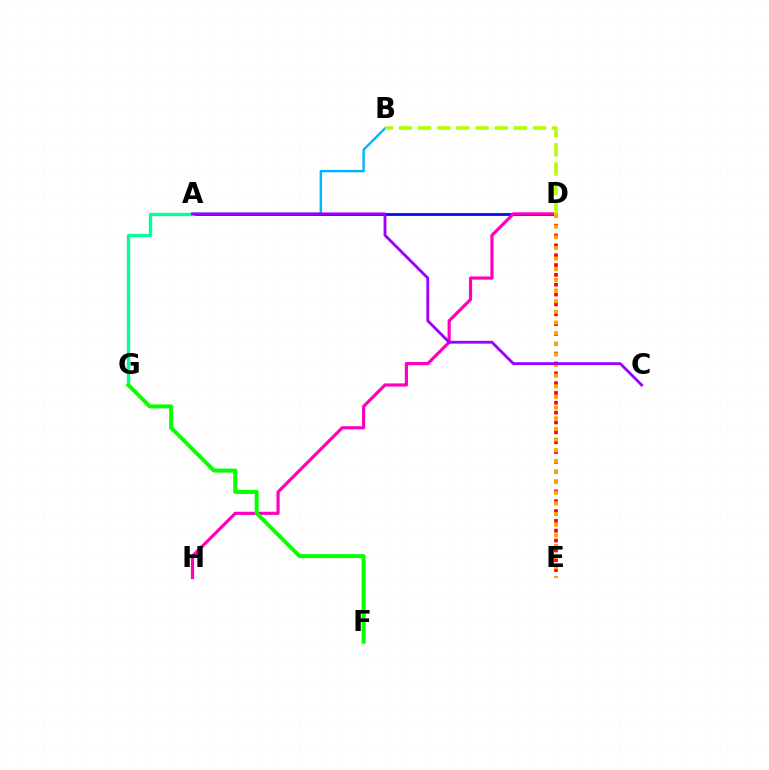{('A', 'D'): [{'color': '#0010ff', 'line_style': 'solid', 'thickness': 2.03}], ('A', 'G'): [{'color': '#00ff9d', 'line_style': 'solid', 'thickness': 2.43}], ('D', 'H'): [{'color': '#ff00bd', 'line_style': 'solid', 'thickness': 2.29}], ('F', 'G'): [{'color': '#08ff00', 'line_style': 'solid', 'thickness': 2.88}], ('A', 'B'): [{'color': '#00b5ff', 'line_style': 'solid', 'thickness': 1.73}], ('B', 'D'): [{'color': '#b3ff00', 'line_style': 'dashed', 'thickness': 2.6}], ('D', 'E'): [{'color': '#ff0000', 'line_style': 'dotted', 'thickness': 2.67}, {'color': '#ffa500', 'line_style': 'dotted', 'thickness': 2.89}], ('A', 'C'): [{'color': '#9b00ff', 'line_style': 'solid', 'thickness': 2.04}]}